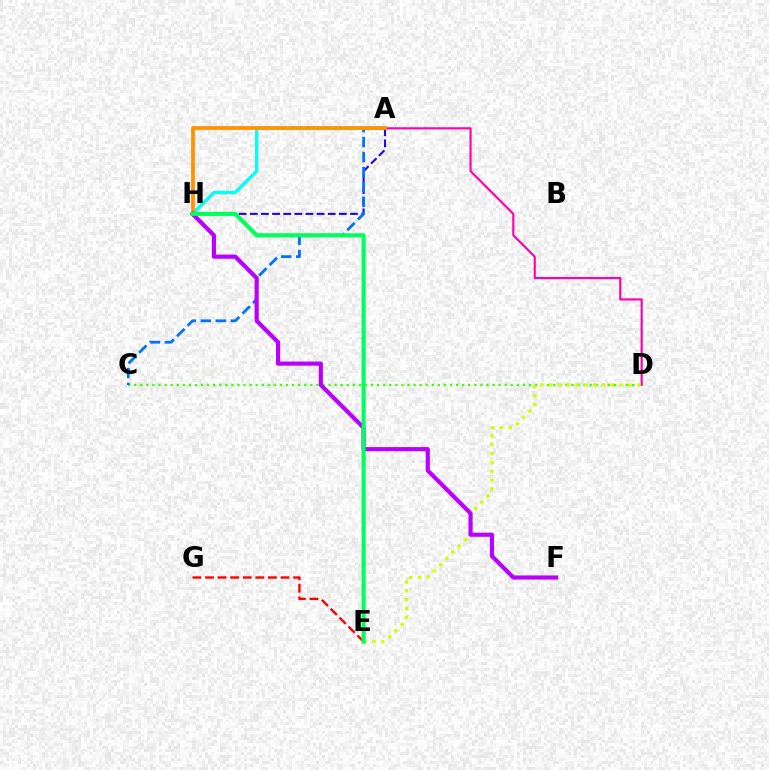{('A', 'H'): [{'color': '#00fff6', 'line_style': 'solid', 'thickness': 2.37}, {'color': '#2500ff', 'line_style': 'dashed', 'thickness': 1.51}, {'color': '#ff9400', 'line_style': 'solid', 'thickness': 2.73}], ('A', 'D'): [{'color': '#ff00ac', 'line_style': 'solid', 'thickness': 1.55}], ('C', 'D'): [{'color': '#3dff00', 'line_style': 'dotted', 'thickness': 1.65}], ('A', 'C'): [{'color': '#0074ff', 'line_style': 'dashed', 'thickness': 2.03}], ('D', 'E'): [{'color': '#d1ff00', 'line_style': 'dotted', 'thickness': 2.4}], ('E', 'G'): [{'color': '#ff0000', 'line_style': 'dashed', 'thickness': 1.71}], ('F', 'H'): [{'color': '#b900ff', 'line_style': 'solid', 'thickness': 2.99}], ('E', 'H'): [{'color': '#00ff5c', 'line_style': 'solid', 'thickness': 2.94}]}